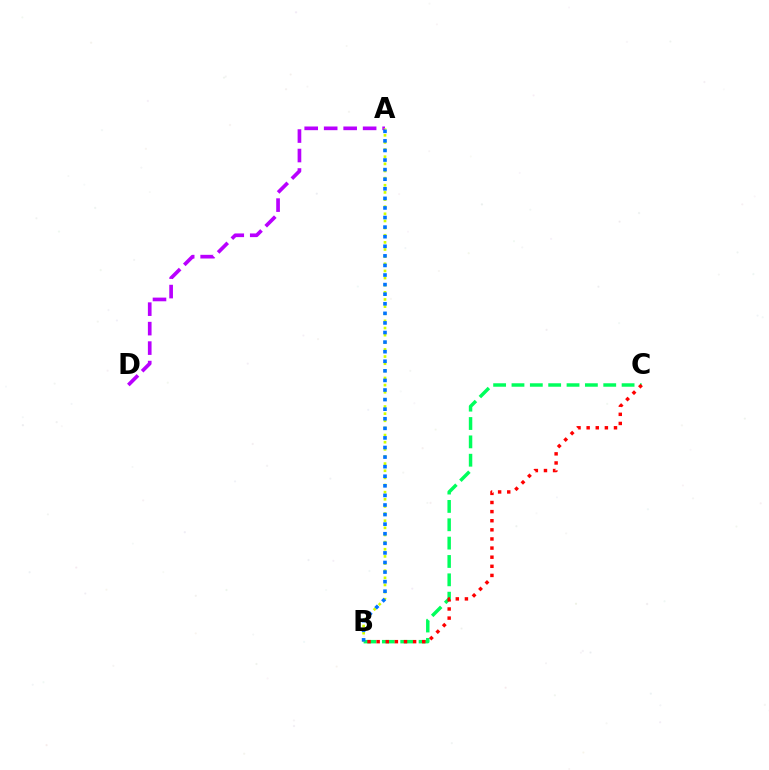{('A', 'D'): [{'color': '#b900ff', 'line_style': 'dashed', 'thickness': 2.65}], ('B', 'C'): [{'color': '#00ff5c', 'line_style': 'dashed', 'thickness': 2.49}, {'color': '#ff0000', 'line_style': 'dotted', 'thickness': 2.48}], ('A', 'B'): [{'color': '#d1ff00', 'line_style': 'dotted', 'thickness': 1.94}, {'color': '#0074ff', 'line_style': 'dotted', 'thickness': 2.6}]}